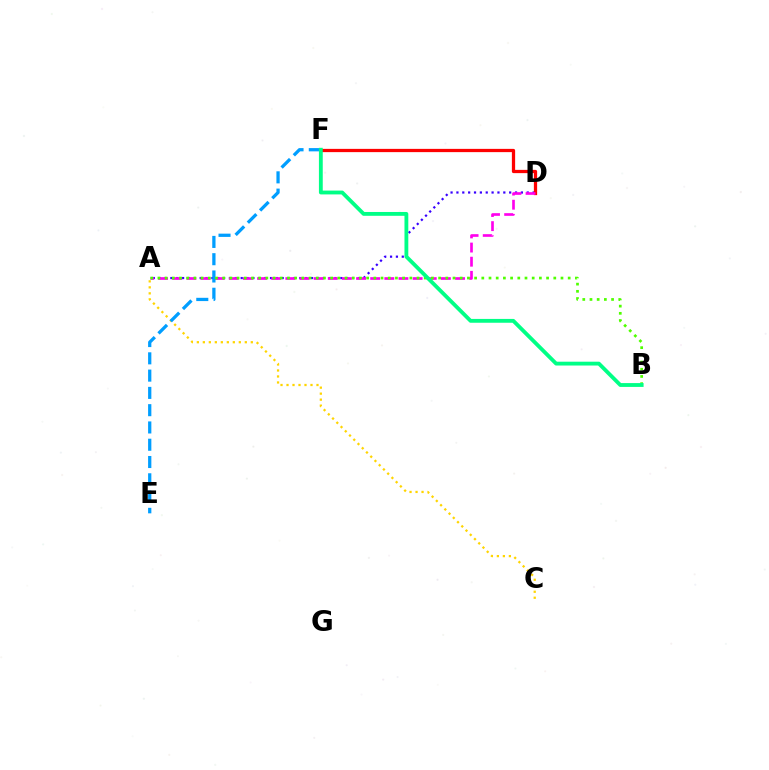{('A', 'D'): [{'color': '#3700ff', 'line_style': 'dotted', 'thickness': 1.59}, {'color': '#ff00ed', 'line_style': 'dashed', 'thickness': 1.92}], ('A', 'C'): [{'color': '#ffd500', 'line_style': 'dotted', 'thickness': 1.63}], ('D', 'F'): [{'color': '#ff0000', 'line_style': 'solid', 'thickness': 2.35}], ('E', 'F'): [{'color': '#009eff', 'line_style': 'dashed', 'thickness': 2.35}], ('A', 'B'): [{'color': '#4fff00', 'line_style': 'dotted', 'thickness': 1.96}], ('B', 'F'): [{'color': '#00ff86', 'line_style': 'solid', 'thickness': 2.76}]}